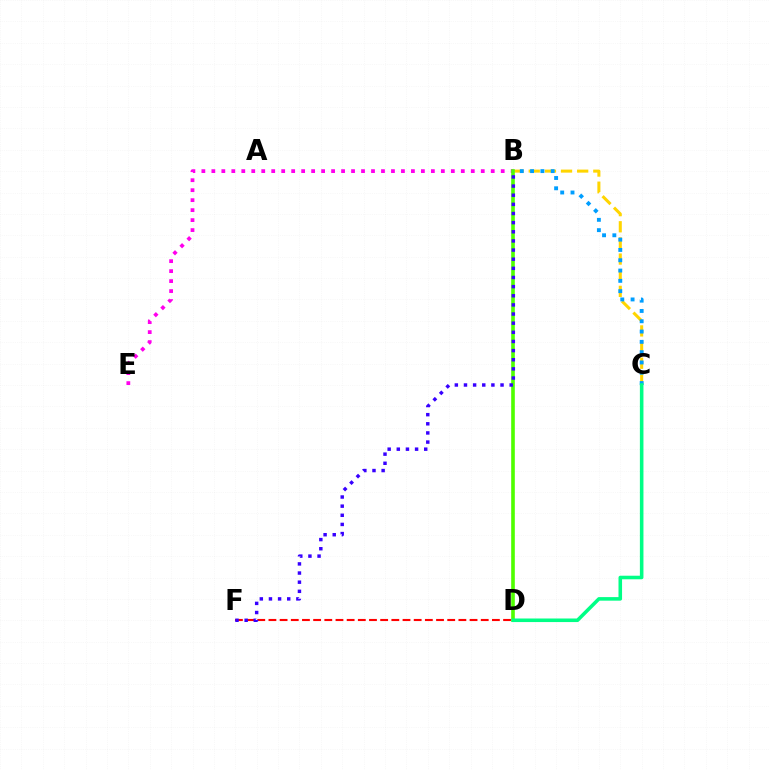{('B', 'E'): [{'color': '#ff00ed', 'line_style': 'dotted', 'thickness': 2.71}], ('B', 'C'): [{'color': '#ffd500', 'line_style': 'dashed', 'thickness': 2.19}, {'color': '#009eff', 'line_style': 'dotted', 'thickness': 2.8}], ('B', 'D'): [{'color': '#4fff00', 'line_style': 'solid', 'thickness': 2.61}], ('D', 'F'): [{'color': '#ff0000', 'line_style': 'dashed', 'thickness': 1.52}], ('C', 'D'): [{'color': '#00ff86', 'line_style': 'solid', 'thickness': 2.57}], ('B', 'F'): [{'color': '#3700ff', 'line_style': 'dotted', 'thickness': 2.48}]}